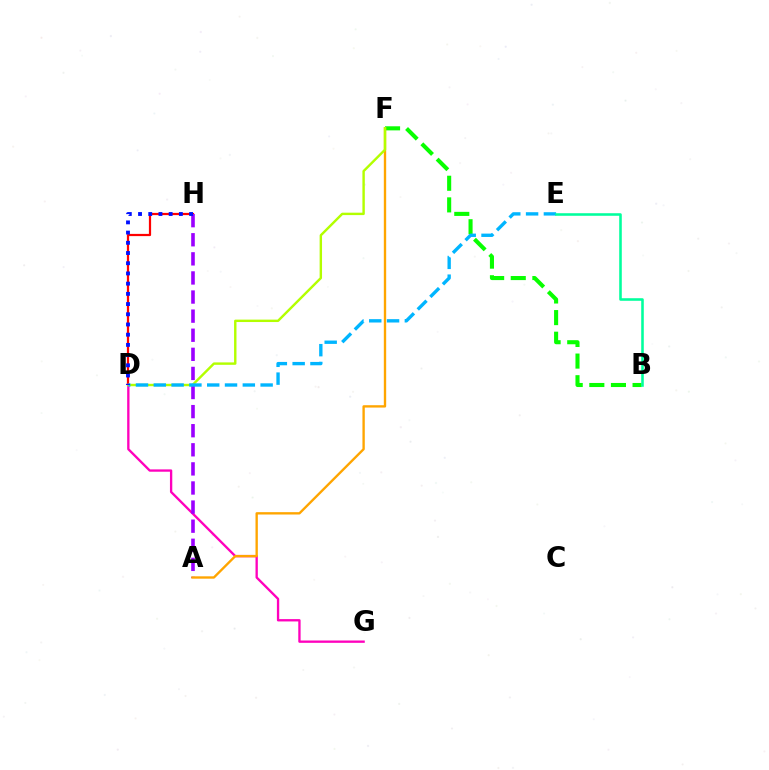{('D', 'H'): [{'color': '#ff0000', 'line_style': 'solid', 'thickness': 1.6}, {'color': '#0010ff', 'line_style': 'dotted', 'thickness': 2.77}], ('D', 'G'): [{'color': '#ff00bd', 'line_style': 'solid', 'thickness': 1.68}], ('A', 'H'): [{'color': '#9b00ff', 'line_style': 'dashed', 'thickness': 2.59}], ('B', 'F'): [{'color': '#08ff00', 'line_style': 'dashed', 'thickness': 2.94}], ('A', 'F'): [{'color': '#ffa500', 'line_style': 'solid', 'thickness': 1.7}], ('D', 'F'): [{'color': '#b3ff00', 'line_style': 'solid', 'thickness': 1.74}], ('D', 'E'): [{'color': '#00b5ff', 'line_style': 'dashed', 'thickness': 2.42}], ('B', 'E'): [{'color': '#00ff9d', 'line_style': 'solid', 'thickness': 1.85}]}